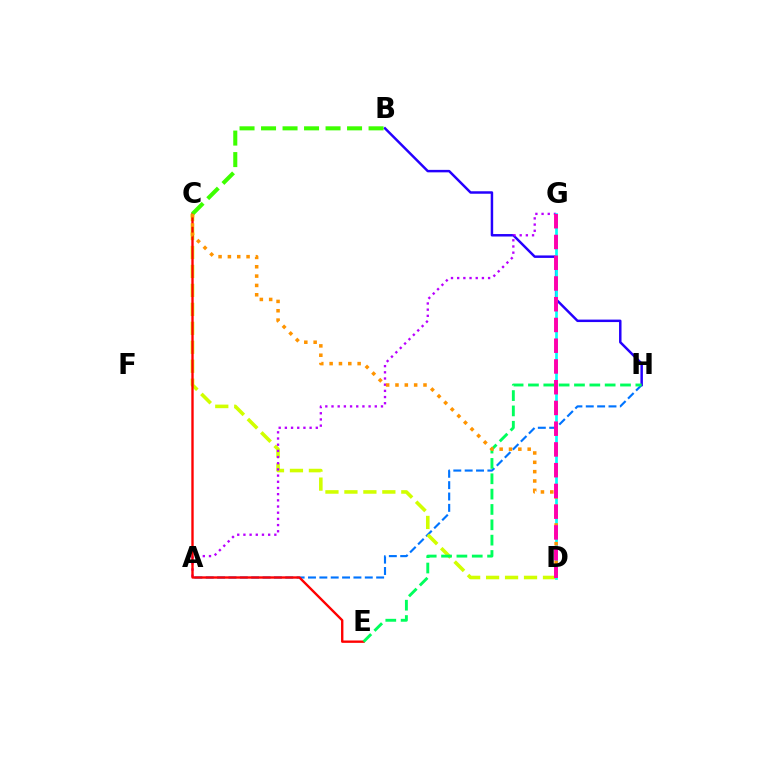{('A', 'H'): [{'color': '#0074ff', 'line_style': 'dashed', 'thickness': 1.54}], ('B', 'H'): [{'color': '#2500ff', 'line_style': 'solid', 'thickness': 1.78}], ('C', 'D'): [{'color': '#d1ff00', 'line_style': 'dashed', 'thickness': 2.58}, {'color': '#ff9400', 'line_style': 'dotted', 'thickness': 2.54}], ('A', 'G'): [{'color': '#b900ff', 'line_style': 'dotted', 'thickness': 1.68}], ('D', 'G'): [{'color': '#00fff6', 'line_style': 'solid', 'thickness': 1.93}, {'color': '#ff00ac', 'line_style': 'dashed', 'thickness': 2.82}], ('C', 'E'): [{'color': '#ff0000', 'line_style': 'solid', 'thickness': 1.7}], ('E', 'H'): [{'color': '#00ff5c', 'line_style': 'dashed', 'thickness': 2.08}], ('B', 'C'): [{'color': '#3dff00', 'line_style': 'dashed', 'thickness': 2.92}]}